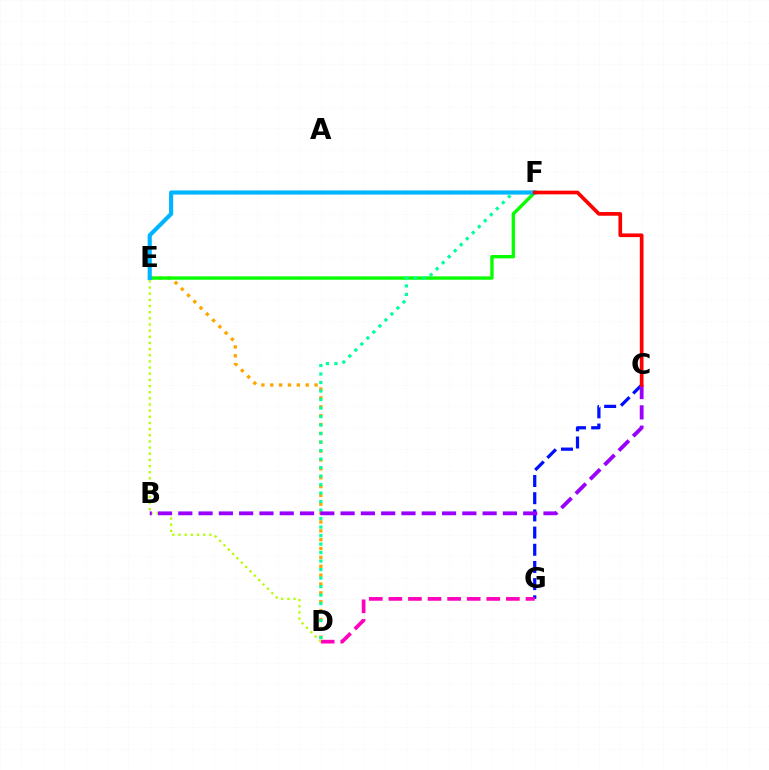{('D', 'E'): [{'color': '#ffa500', 'line_style': 'dotted', 'thickness': 2.41}, {'color': '#b3ff00', 'line_style': 'dotted', 'thickness': 1.67}], ('E', 'F'): [{'color': '#08ff00', 'line_style': 'solid', 'thickness': 2.43}, {'color': '#00b5ff', 'line_style': 'solid', 'thickness': 2.97}], ('D', 'F'): [{'color': '#00ff9d', 'line_style': 'dotted', 'thickness': 2.31}], ('C', 'G'): [{'color': '#0010ff', 'line_style': 'dashed', 'thickness': 2.34}], ('D', 'G'): [{'color': '#ff00bd', 'line_style': 'dashed', 'thickness': 2.66}], ('B', 'C'): [{'color': '#9b00ff', 'line_style': 'dashed', 'thickness': 2.76}], ('C', 'F'): [{'color': '#ff0000', 'line_style': 'solid', 'thickness': 2.66}]}